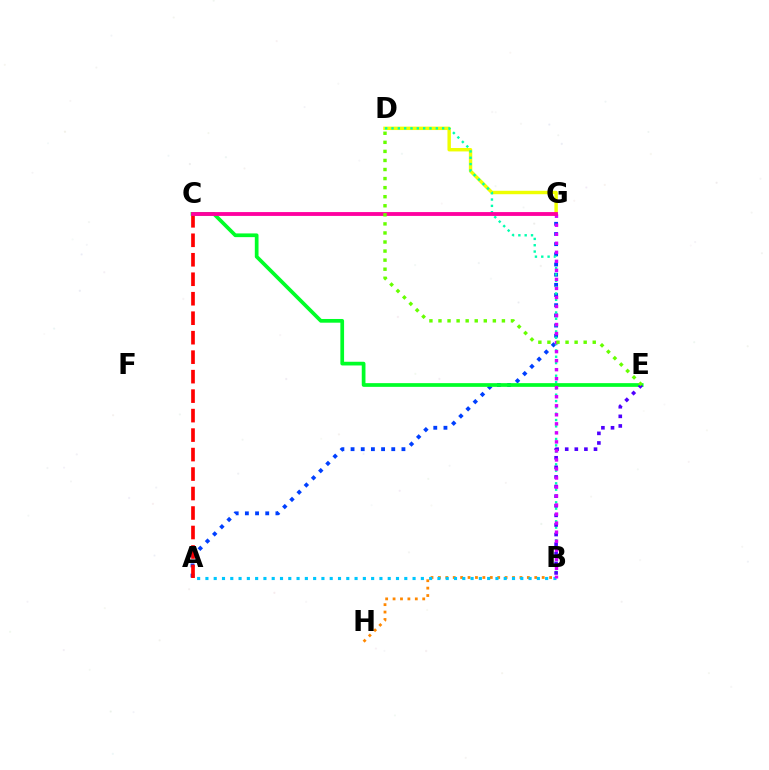{('D', 'G'): [{'color': '#eeff00', 'line_style': 'solid', 'thickness': 2.46}], ('B', 'H'): [{'color': '#ff8800', 'line_style': 'dotted', 'thickness': 2.01}], ('A', 'G'): [{'color': '#003fff', 'line_style': 'dotted', 'thickness': 2.76}], ('B', 'D'): [{'color': '#00ffaf', 'line_style': 'dotted', 'thickness': 1.72}], ('C', 'E'): [{'color': '#00ff27', 'line_style': 'solid', 'thickness': 2.67}], ('B', 'E'): [{'color': '#4f00ff', 'line_style': 'dotted', 'thickness': 2.61}], ('A', 'B'): [{'color': '#00c7ff', 'line_style': 'dotted', 'thickness': 2.25}], ('A', 'C'): [{'color': '#ff0000', 'line_style': 'dashed', 'thickness': 2.65}], ('B', 'G'): [{'color': '#d600ff', 'line_style': 'dotted', 'thickness': 2.45}], ('C', 'G'): [{'color': '#ff00a0', 'line_style': 'solid', 'thickness': 2.77}], ('D', 'E'): [{'color': '#66ff00', 'line_style': 'dotted', 'thickness': 2.46}]}